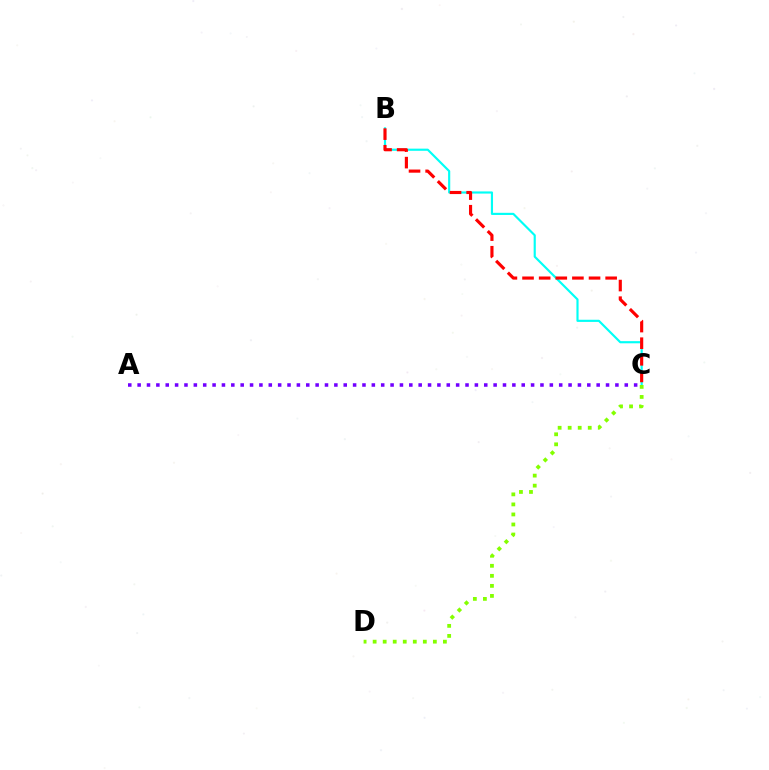{('B', 'C'): [{'color': '#00fff6', 'line_style': 'solid', 'thickness': 1.55}, {'color': '#ff0000', 'line_style': 'dashed', 'thickness': 2.26}], ('A', 'C'): [{'color': '#7200ff', 'line_style': 'dotted', 'thickness': 2.55}], ('C', 'D'): [{'color': '#84ff00', 'line_style': 'dotted', 'thickness': 2.73}]}